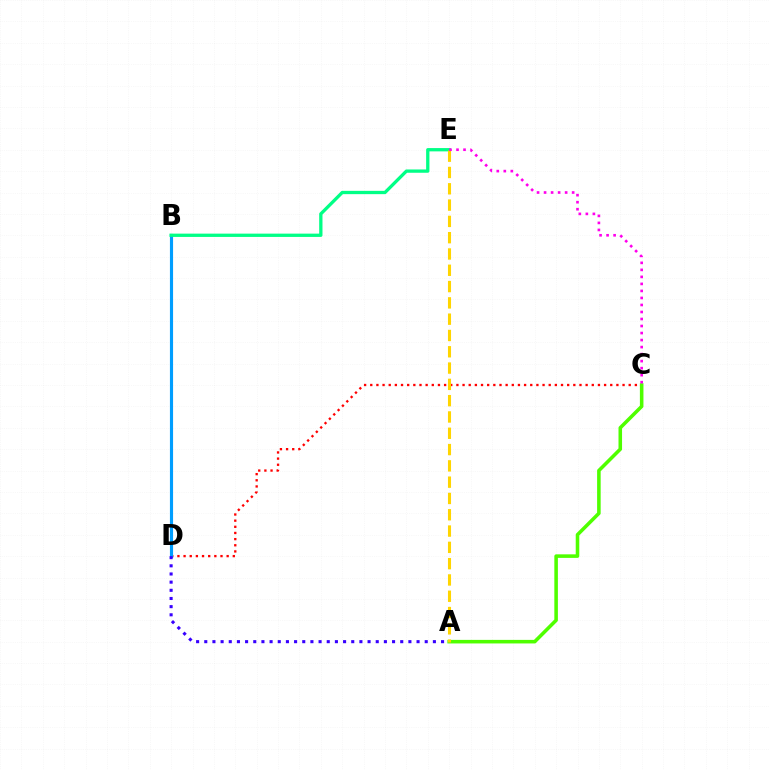{('C', 'D'): [{'color': '#ff0000', 'line_style': 'dotted', 'thickness': 1.67}], ('B', 'D'): [{'color': '#009eff', 'line_style': 'solid', 'thickness': 2.26}], ('B', 'E'): [{'color': '#00ff86', 'line_style': 'solid', 'thickness': 2.37}], ('A', 'D'): [{'color': '#3700ff', 'line_style': 'dotted', 'thickness': 2.22}], ('A', 'C'): [{'color': '#4fff00', 'line_style': 'solid', 'thickness': 2.56}], ('A', 'E'): [{'color': '#ffd500', 'line_style': 'dashed', 'thickness': 2.21}], ('C', 'E'): [{'color': '#ff00ed', 'line_style': 'dotted', 'thickness': 1.91}]}